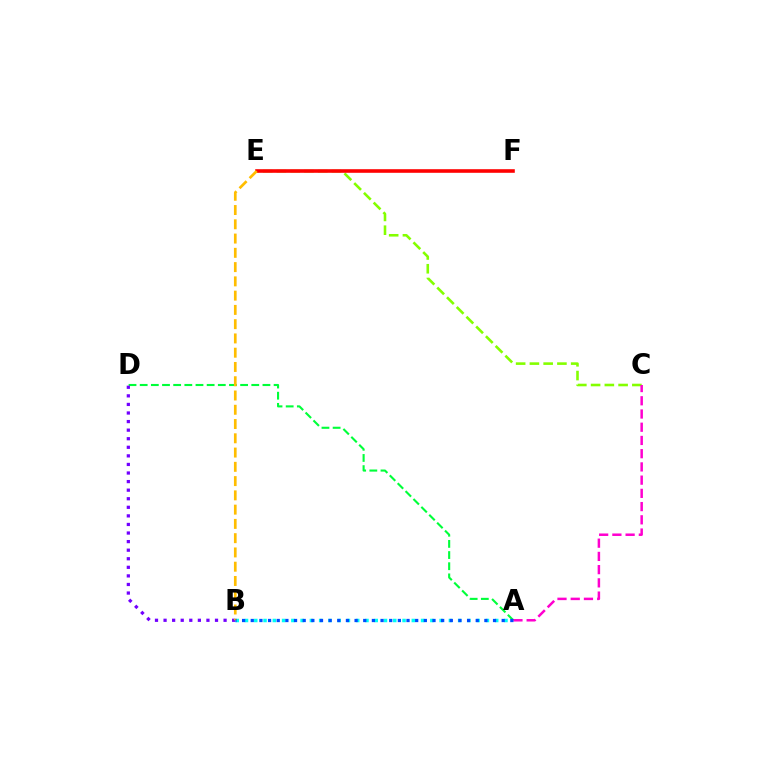{('A', 'D'): [{'color': '#00ff39', 'line_style': 'dashed', 'thickness': 1.52}], ('C', 'E'): [{'color': '#84ff00', 'line_style': 'dashed', 'thickness': 1.87}], ('A', 'B'): [{'color': '#00fff6', 'line_style': 'dotted', 'thickness': 2.52}, {'color': '#004bff', 'line_style': 'dotted', 'thickness': 2.35}], ('A', 'C'): [{'color': '#ff00cf', 'line_style': 'dashed', 'thickness': 1.8}], ('B', 'D'): [{'color': '#7200ff', 'line_style': 'dotted', 'thickness': 2.33}], ('E', 'F'): [{'color': '#ff0000', 'line_style': 'solid', 'thickness': 2.59}], ('B', 'E'): [{'color': '#ffbd00', 'line_style': 'dashed', 'thickness': 1.94}]}